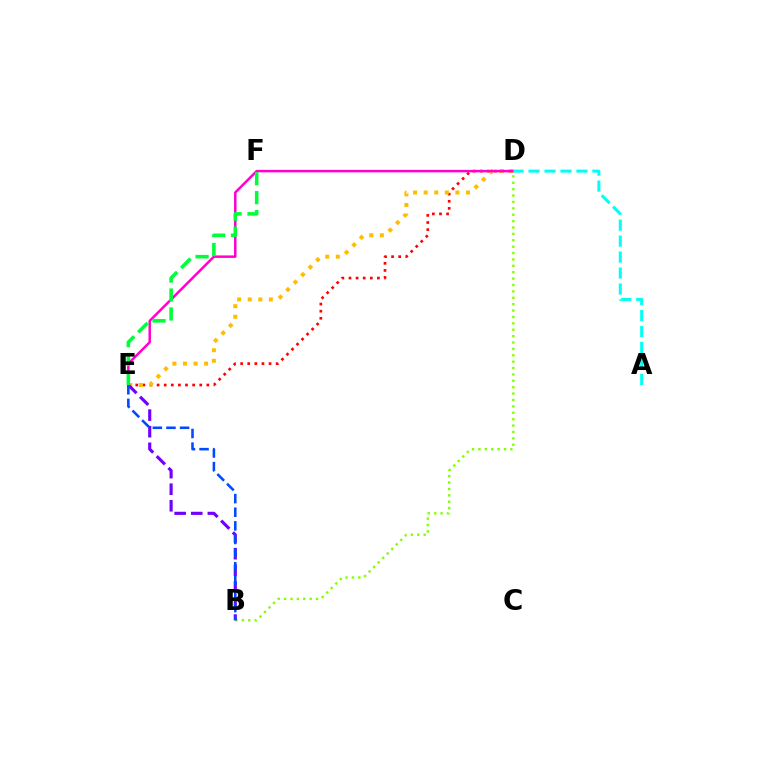{('B', 'D'): [{'color': '#84ff00', 'line_style': 'dotted', 'thickness': 1.74}], ('D', 'E'): [{'color': '#ff0000', 'line_style': 'dotted', 'thickness': 1.93}, {'color': '#ffbd00', 'line_style': 'dotted', 'thickness': 2.87}, {'color': '#ff00cf', 'line_style': 'solid', 'thickness': 1.8}], ('B', 'E'): [{'color': '#7200ff', 'line_style': 'dashed', 'thickness': 2.25}, {'color': '#004bff', 'line_style': 'dashed', 'thickness': 1.85}], ('E', 'F'): [{'color': '#00ff39', 'line_style': 'dashed', 'thickness': 2.57}], ('A', 'D'): [{'color': '#00fff6', 'line_style': 'dashed', 'thickness': 2.17}]}